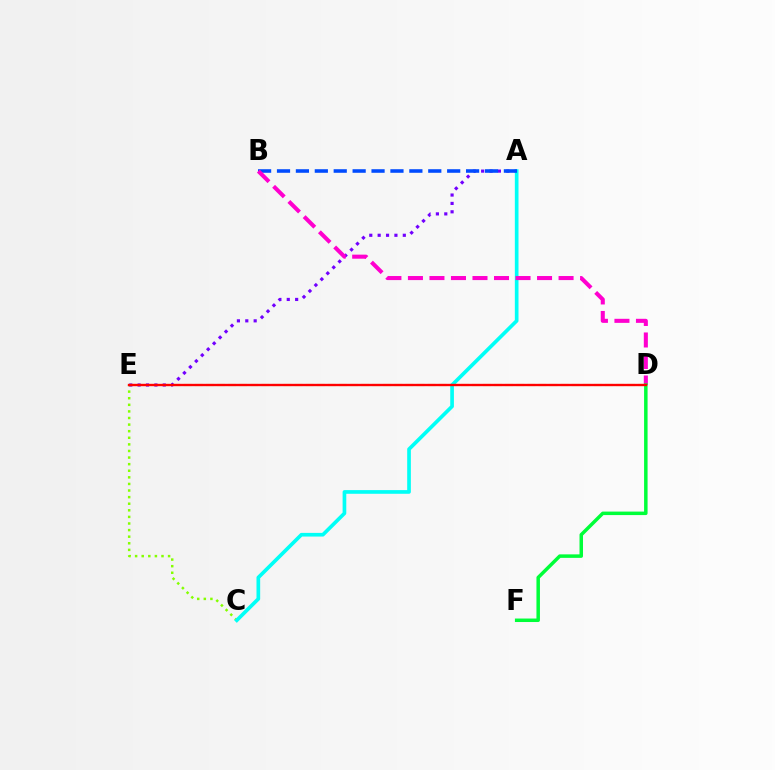{('C', 'E'): [{'color': '#84ff00', 'line_style': 'dotted', 'thickness': 1.79}], ('A', 'E'): [{'color': '#7200ff', 'line_style': 'dotted', 'thickness': 2.28}], ('A', 'C'): [{'color': '#00fff6', 'line_style': 'solid', 'thickness': 2.64}], ('D', 'E'): [{'color': '#ffbd00', 'line_style': 'dashed', 'thickness': 1.51}, {'color': '#ff0000', 'line_style': 'solid', 'thickness': 1.69}], ('A', 'B'): [{'color': '#004bff', 'line_style': 'dashed', 'thickness': 2.57}], ('B', 'D'): [{'color': '#ff00cf', 'line_style': 'dashed', 'thickness': 2.92}], ('D', 'F'): [{'color': '#00ff39', 'line_style': 'solid', 'thickness': 2.52}]}